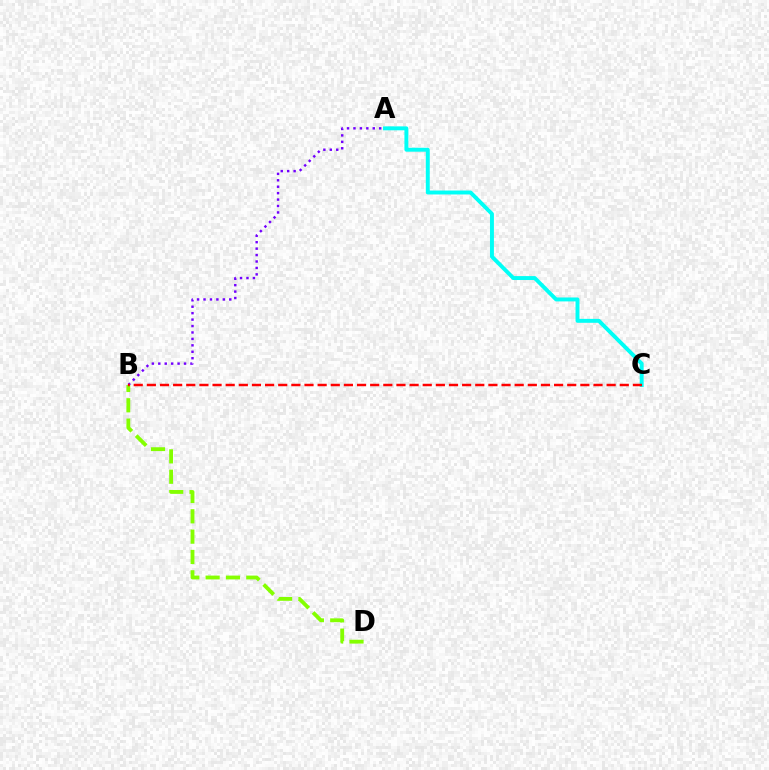{('A', 'C'): [{'color': '#00fff6', 'line_style': 'solid', 'thickness': 2.83}], ('B', 'D'): [{'color': '#84ff00', 'line_style': 'dashed', 'thickness': 2.76}], ('A', 'B'): [{'color': '#7200ff', 'line_style': 'dotted', 'thickness': 1.75}], ('B', 'C'): [{'color': '#ff0000', 'line_style': 'dashed', 'thickness': 1.78}]}